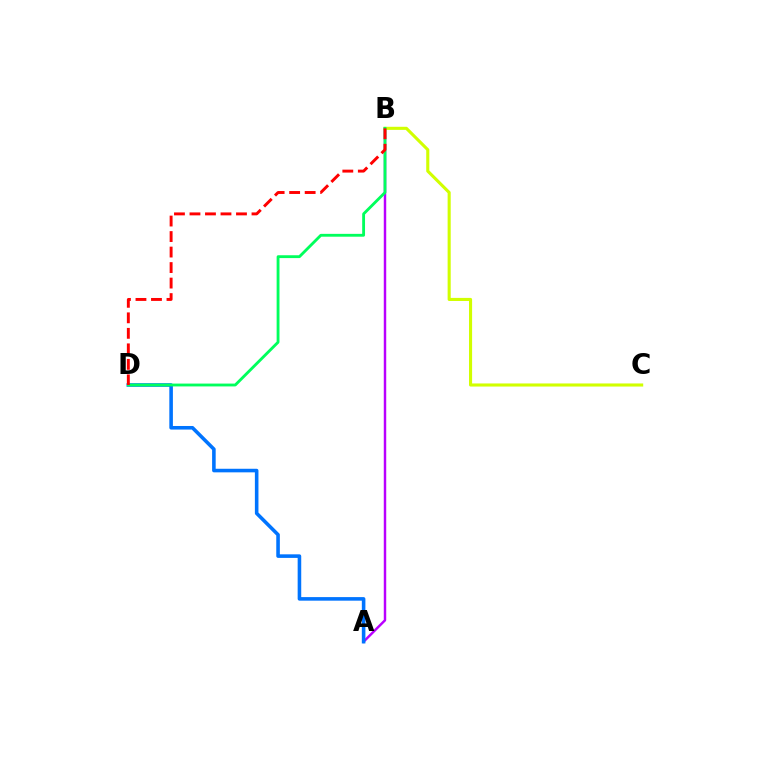{('A', 'B'): [{'color': '#b900ff', 'line_style': 'solid', 'thickness': 1.77}], ('A', 'D'): [{'color': '#0074ff', 'line_style': 'solid', 'thickness': 2.57}], ('B', 'C'): [{'color': '#d1ff00', 'line_style': 'solid', 'thickness': 2.23}], ('B', 'D'): [{'color': '#00ff5c', 'line_style': 'solid', 'thickness': 2.05}, {'color': '#ff0000', 'line_style': 'dashed', 'thickness': 2.11}]}